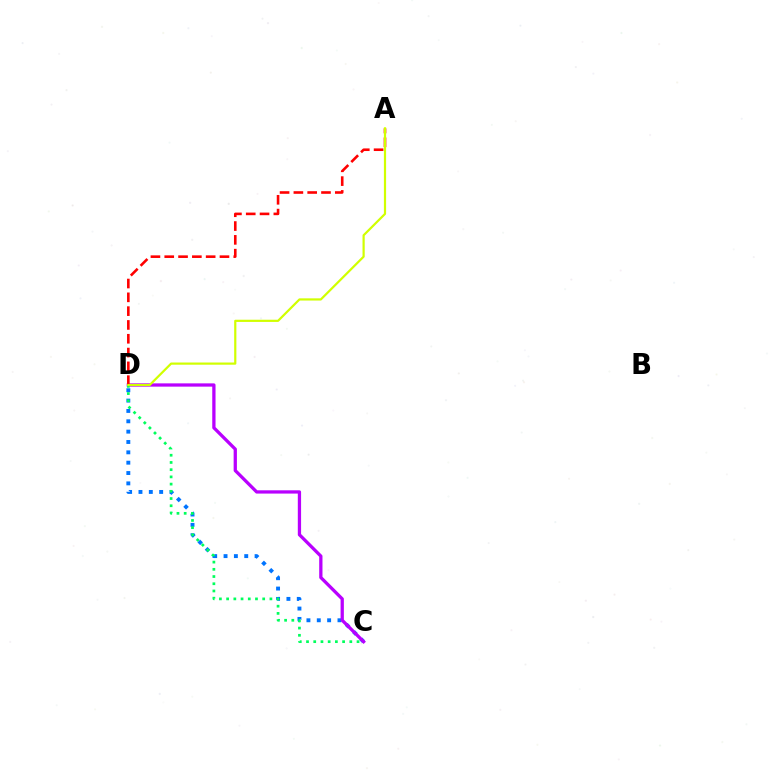{('C', 'D'): [{'color': '#0074ff', 'line_style': 'dotted', 'thickness': 2.81}, {'color': '#b900ff', 'line_style': 'solid', 'thickness': 2.36}, {'color': '#00ff5c', 'line_style': 'dotted', 'thickness': 1.96}], ('A', 'D'): [{'color': '#ff0000', 'line_style': 'dashed', 'thickness': 1.88}, {'color': '#d1ff00', 'line_style': 'solid', 'thickness': 1.58}]}